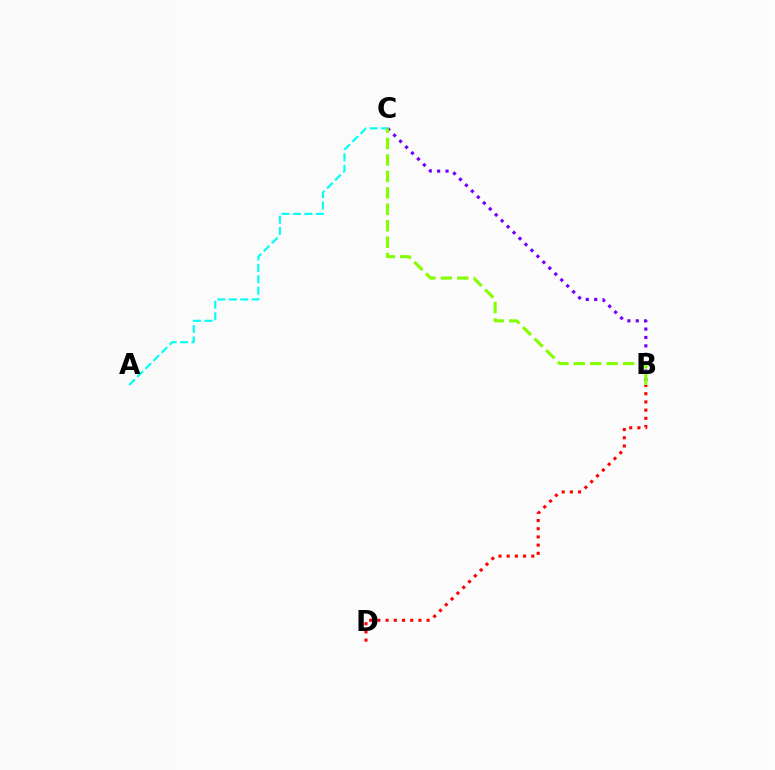{('B', 'C'): [{'color': '#7200ff', 'line_style': 'dotted', 'thickness': 2.28}, {'color': '#84ff00', 'line_style': 'dashed', 'thickness': 2.23}], ('A', 'C'): [{'color': '#00fff6', 'line_style': 'dashed', 'thickness': 1.55}], ('B', 'D'): [{'color': '#ff0000', 'line_style': 'dotted', 'thickness': 2.23}]}